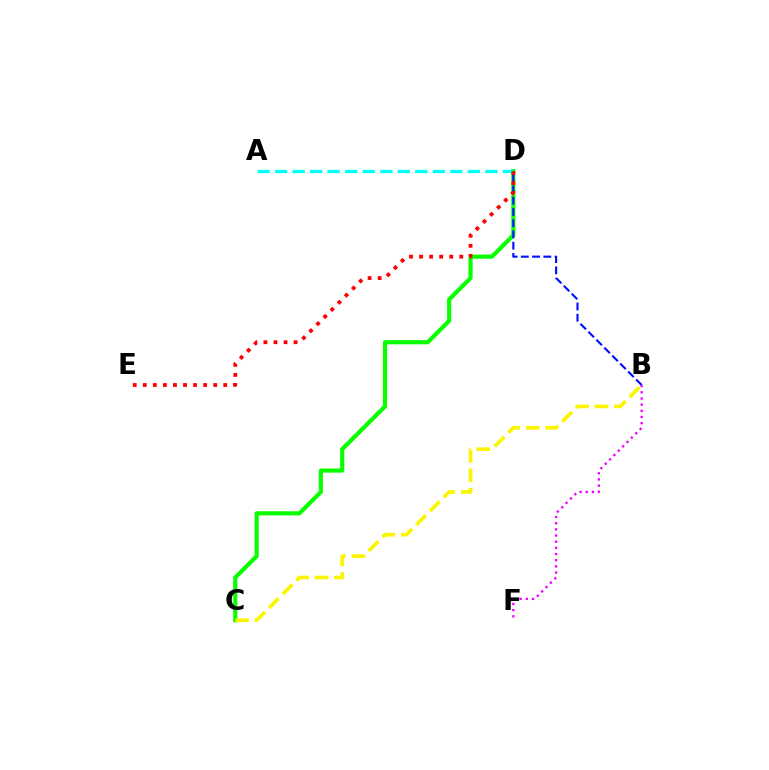{('C', 'D'): [{'color': '#08ff00', 'line_style': 'solid', 'thickness': 2.99}], ('A', 'D'): [{'color': '#00fff6', 'line_style': 'dashed', 'thickness': 2.38}], ('B', 'D'): [{'color': '#0010ff', 'line_style': 'dashed', 'thickness': 1.53}], ('B', 'C'): [{'color': '#fcf500', 'line_style': 'dashed', 'thickness': 2.64}], ('D', 'E'): [{'color': '#ff0000', 'line_style': 'dotted', 'thickness': 2.73}], ('B', 'F'): [{'color': '#ee00ff', 'line_style': 'dotted', 'thickness': 1.68}]}